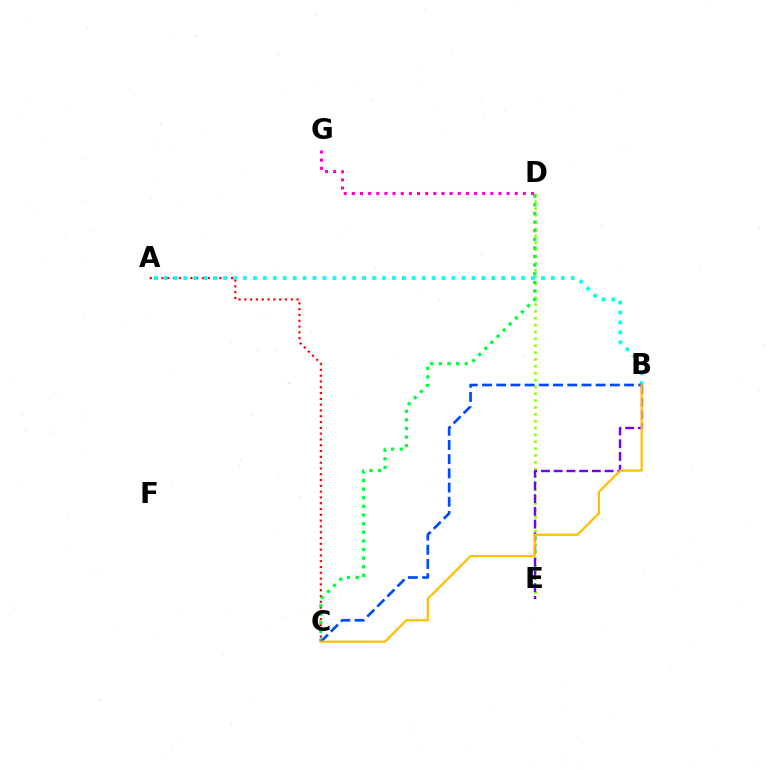{('D', 'E'): [{'color': '#84ff00', 'line_style': 'dotted', 'thickness': 1.86}], ('A', 'C'): [{'color': '#ff0000', 'line_style': 'dotted', 'thickness': 1.58}], ('C', 'D'): [{'color': '#00ff39', 'line_style': 'dotted', 'thickness': 2.34}], ('D', 'G'): [{'color': '#ff00cf', 'line_style': 'dotted', 'thickness': 2.21}], ('A', 'B'): [{'color': '#00fff6', 'line_style': 'dotted', 'thickness': 2.7}], ('B', 'E'): [{'color': '#7200ff', 'line_style': 'dashed', 'thickness': 1.73}], ('B', 'C'): [{'color': '#004bff', 'line_style': 'dashed', 'thickness': 1.93}, {'color': '#ffbd00', 'line_style': 'solid', 'thickness': 1.59}]}